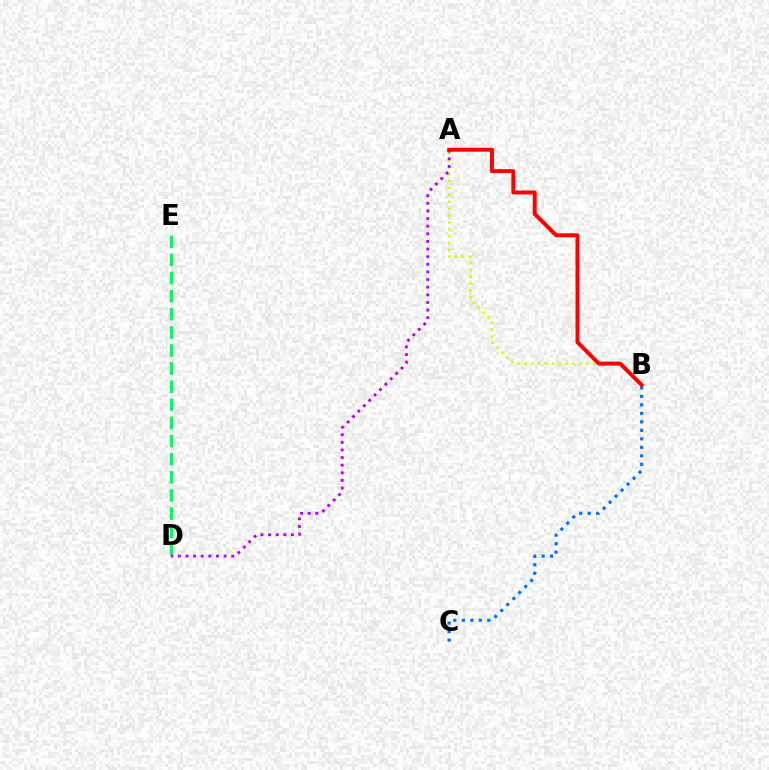{('B', 'C'): [{'color': '#0074ff', 'line_style': 'dotted', 'thickness': 2.31}], ('A', 'B'): [{'color': '#d1ff00', 'line_style': 'dotted', 'thickness': 1.87}, {'color': '#ff0000', 'line_style': 'solid', 'thickness': 2.85}], ('D', 'E'): [{'color': '#00ff5c', 'line_style': 'dashed', 'thickness': 2.46}], ('A', 'D'): [{'color': '#b900ff', 'line_style': 'dotted', 'thickness': 2.07}]}